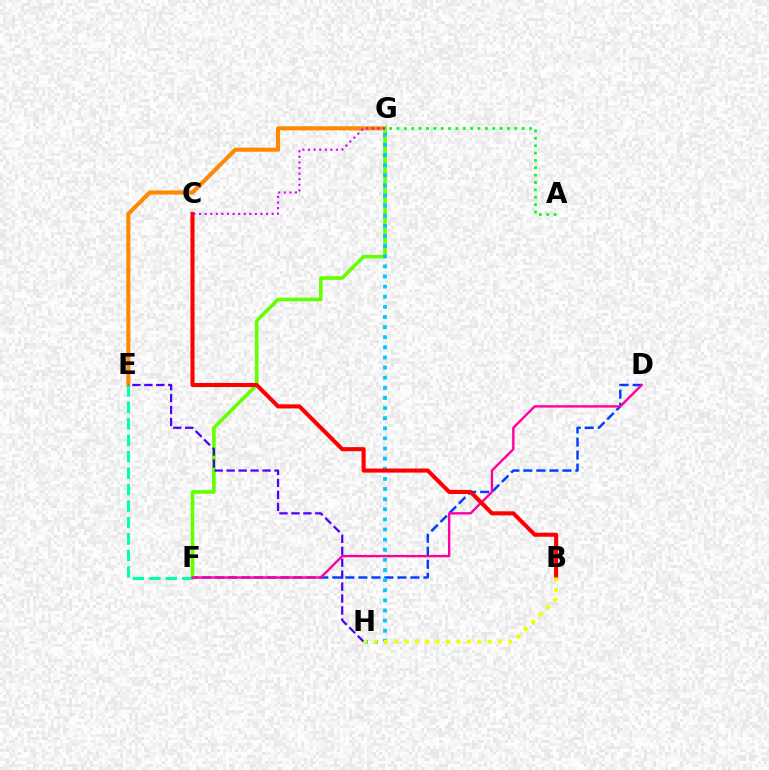{('E', 'G'): [{'color': '#ff8800', 'line_style': 'solid', 'thickness': 2.93}], ('D', 'F'): [{'color': '#003fff', 'line_style': 'dashed', 'thickness': 1.77}, {'color': '#ff00a0', 'line_style': 'solid', 'thickness': 1.71}], ('E', 'F'): [{'color': '#00ffaf', 'line_style': 'dashed', 'thickness': 2.24}], ('F', 'G'): [{'color': '#66ff00', 'line_style': 'solid', 'thickness': 2.6}], ('G', 'H'): [{'color': '#00c7ff', 'line_style': 'dotted', 'thickness': 2.75}], ('E', 'H'): [{'color': '#4f00ff', 'line_style': 'dashed', 'thickness': 1.62}], ('B', 'C'): [{'color': '#ff0000', 'line_style': 'solid', 'thickness': 2.94}], ('C', 'G'): [{'color': '#d600ff', 'line_style': 'dotted', 'thickness': 1.52}], ('B', 'H'): [{'color': '#eeff00', 'line_style': 'dotted', 'thickness': 2.82}], ('A', 'G'): [{'color': '#00ff27', 'line_style': 'dotted', 'thickness': 2.0}]}